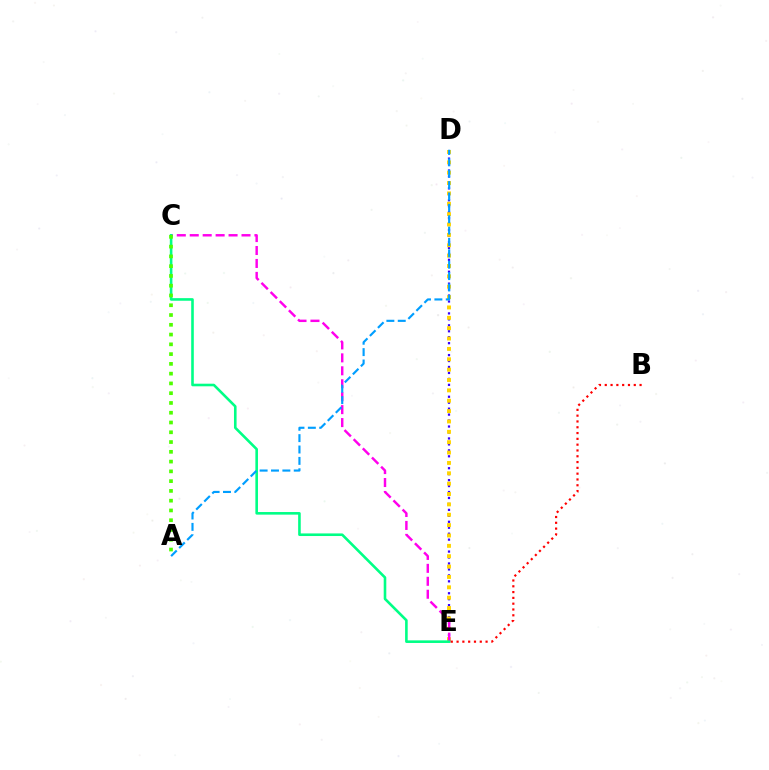{('D', 'E'): [{'color': '#3700ff', 'line_style': 'dotted', 'thickness': 1.62}, {'color': '#ffd500', 'line_style': 'dotted', 'thickness': 2.82}], ('C', 'E'): [{'color': '#ff00ed', 'line_style': 'dashed', 'thickness': 1.76}, {'color': '#00ff86', 'line_style': 'solid', 'thickness': 1.87}], ('A', 'C'): [{'color': '#4fff00', 'line_style': 'dotted', 'thickness': 2.65}], ('B', 'E'): [{'color': '#ff0000', 'line_style': 'dotted', 'thickness': 1.58}], ('A', 'D'): [{'color': '#009eff', 'line_style': 'dashed', 'thickness': 1.55}]}